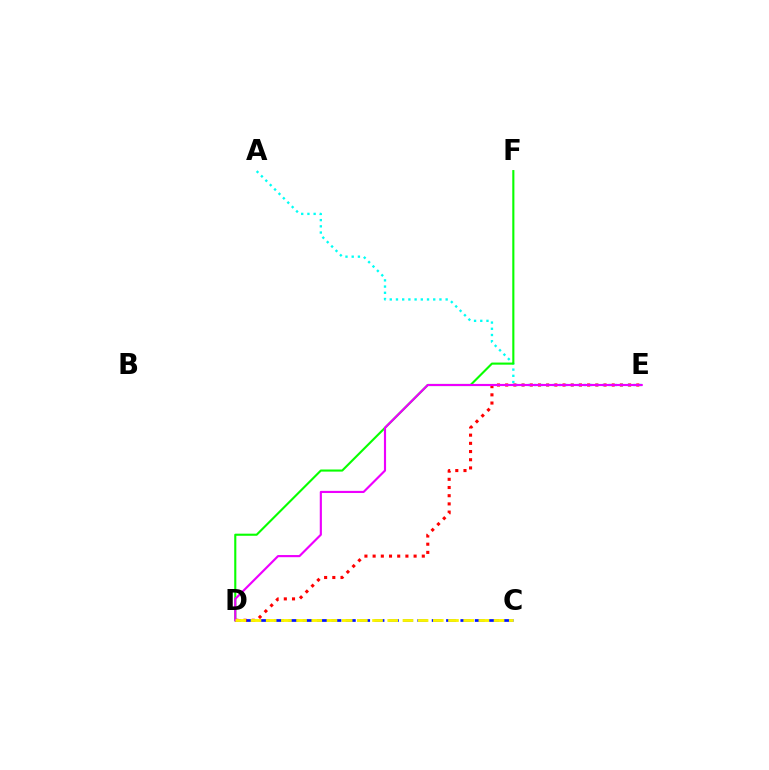{('C', 'D'): [{'color': '#0010ff', 'line_style': 'dashed', 'thickness': 1.95}, {'color': '#fcf500', 'line_style': 'dashed', 'thickness': 2.06}], ('D', 'E'): [{'color': '#ff0000', 'line_style': 'dotted', 'thickness': 2.23}, {'color': '#ee00ff', 'line_style': 'solid', 'thickness': 1.55}], ('A', 'E'): [{'color': '#00fff6', 'line_style': 'dotted', 'thickness': 1.69}], ('D', 'F'): [{'color': '#08ff00', 'line_style': 'solid', 'thickness': 1.52}]}